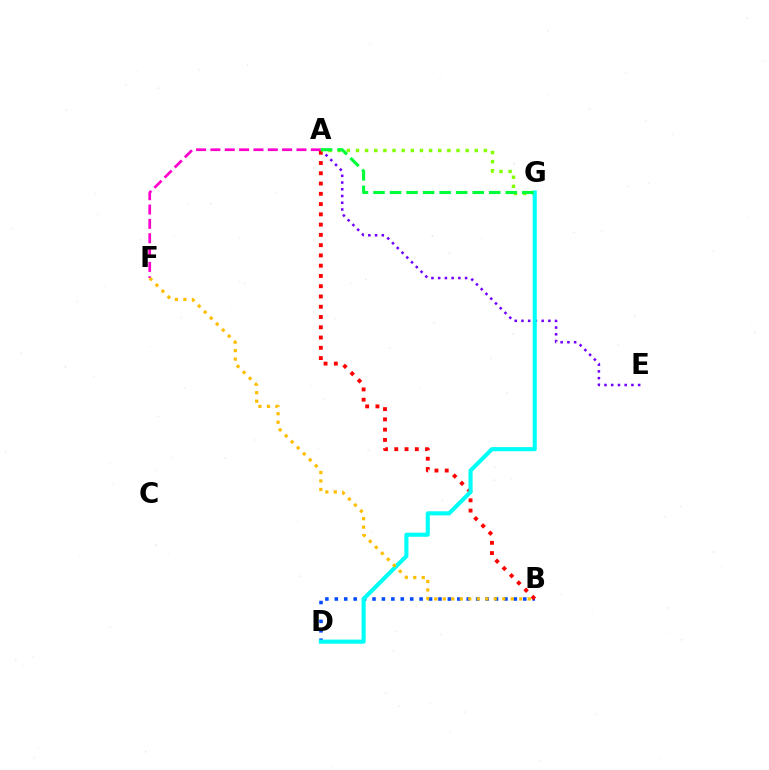{('A', 'E'): [{'color': '#7200ff', 'line_style': 'dotted', 'thickness': 1.83}], ('B', 'D'): [{'color': '#004bff', 'line_style': 'dotted', 'thickness': 2.56}], ('A', 'B'): [{'color': '#ff0000', 'line_style': 'dotted', 'thickness': 2.79}], ('A', 'G'): [{'color': '#84ff00', 'line_style': 'dotted', 'thickness': 2.48}, {'color': '#00ff39', 'line_style': 'dashed', 'thickness': 2.25}], ('D', 'G'): [{'color': '#00fff6', 'line_style': 'solid', 'thickness': 2.95}], ('A', 'F'): [{'color': '#ff00cf', 'line_style': 'dashed', 'thickness': 1.95}], ('B', 'F'): [{'color': '#ffbd00', 'line_style': 'dotted', 'thickness': 2.31}]}